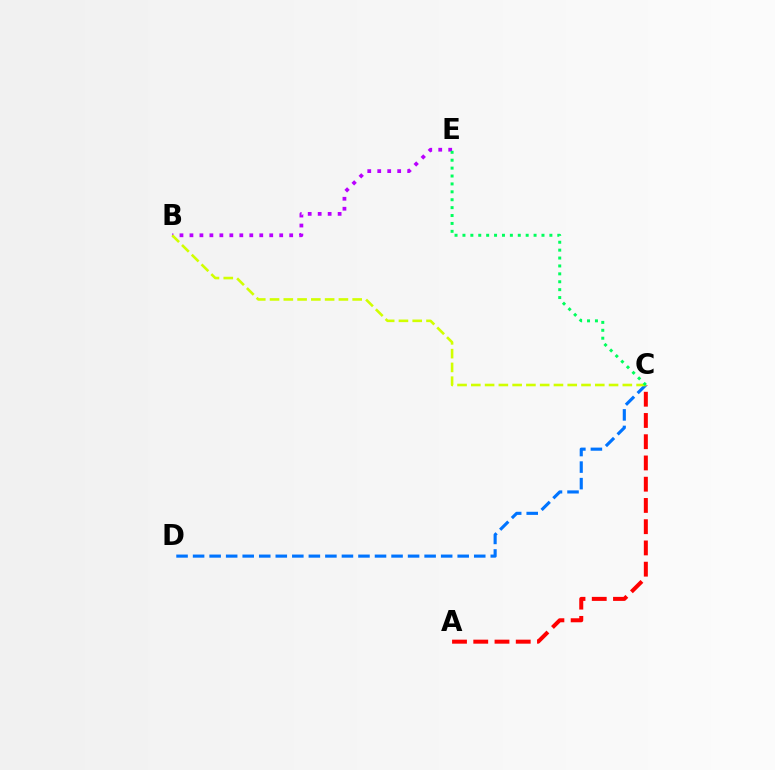{('B', 'E'): [{'color': '#b900ff', 'line_style': 'dotted', 'thickness': 2.71}], ('C', 'D'): [{'color': '#0074ff', 'line_style': 'dashed', 'thickness': 2.25}], ('A', 'C'): [{'color': '#ff0000', 'line_style': 'dashed', 'thickness': 2.89}], ('B', 'C'): [{'color': '#d1ff00', 'line_style': 'dashed', 'thickness': 1.87}], ('C', 'E'): [{'color': '#00ff5c', 'line_style': 'dotted', 'thickness': 2.15}]}